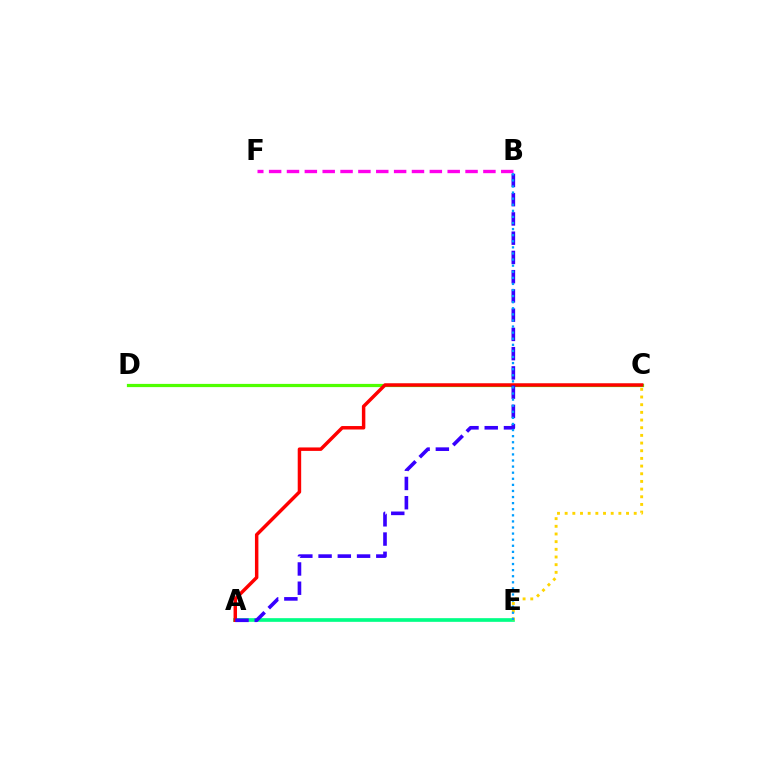{('A', 'E'): [{'color': '#00ff86', 'line_style': 'solid', 'thickness': 2.64}], ('C', 'D'): [{'color': '#4fff00', 'line_style': 'solid', 'thickness': 2.32}], ('A', 'C'): [{'color': '#ff0000', 'line_style': 'solid', 'thickness': 2.49}], ('C', 'E'): [{'color': '#ffd500', 'line_style': 'dotted', 'thickness': 2.08}], ('B', 'F'): [{'color': '#ff00ed', 'line_style': 'dashed', 'thickness': 2.43}], ('A', 'B'): [{'color': '#3700ff', 'line_style': 'dashed', 'thickness': 2.61}], ('B', 'E'): [{'color': '#009eff', 'line_style': 'dotted', 'thickness': 1.65}]}